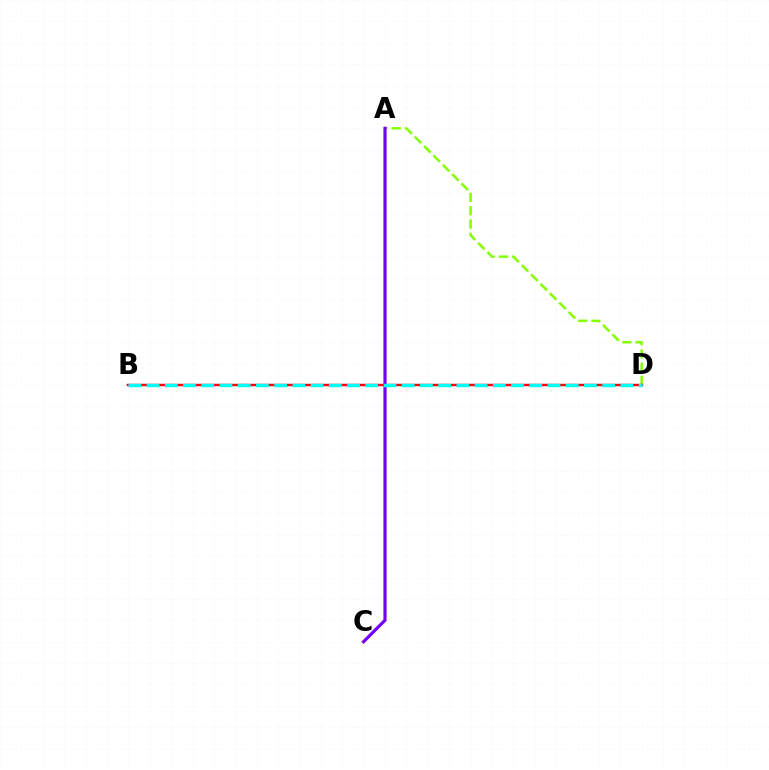{('A', 'D'): [{'color': '#84ff00', 'line_style': 'dashed', 'thickness': 1.8}], ('B', 'D'): [{'color': '#ff0000', 'line_style': 'solid', 'thickness': 1.75}, {'color': '#00fff6', 'line_style': 'dashed', 'thickness': 2.48}], ('A', 'C'): [{'color': '#7200ff', 'line_style': 'solid', 'thickness': 2.29}]}